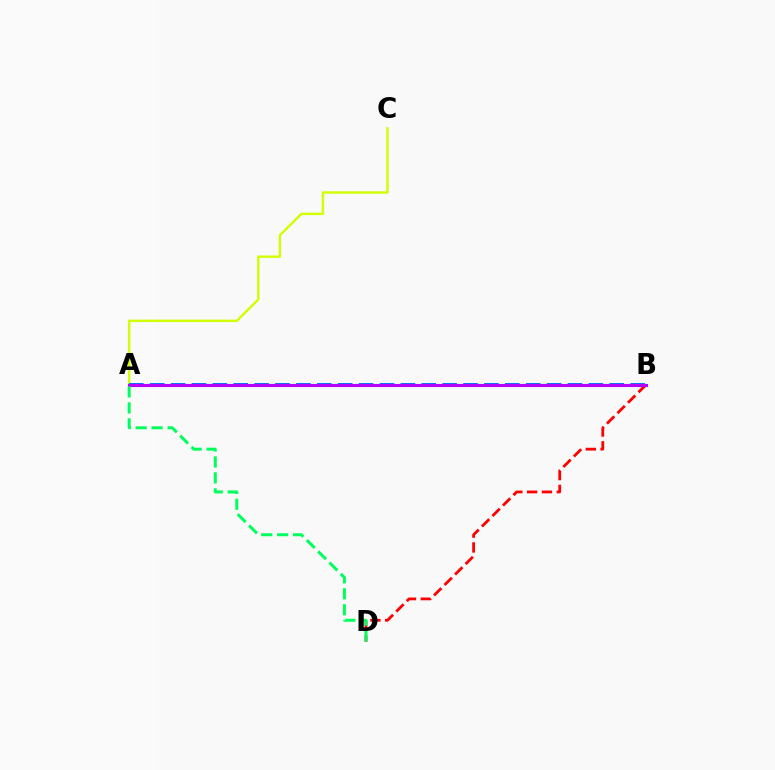{('B', 'D'): [{'color': '#ff0000', 'line_style': 'dashed', 'thickness': 2.01}], ('A', 'C'): [{'color': '#d1ff00', 'line_style': 'solid', 'thickness': 1.74}], ('A', 'B'): [{'color': '#0074ff', 'line_style': 'dashed', 'thickness': 2.84}, {'color': '#b900ff', 'line_style': 'solid', 'thickness': 2.23}], ('A', 'D'): [{'color': '#00ff5c', 'line_style': 'dashed', 'thickness': 2.17}]}